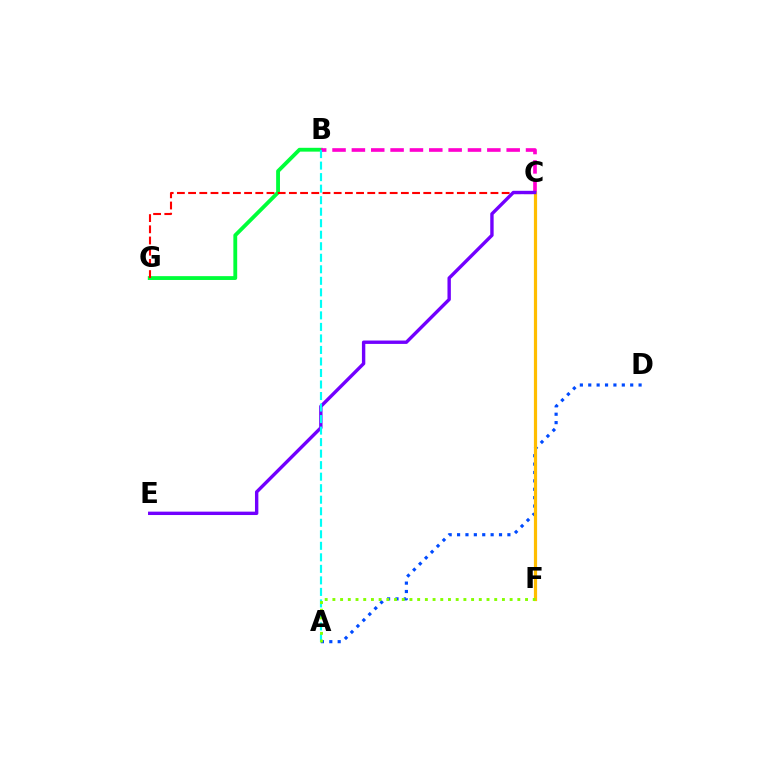{('B', 'G'): [{'color': '#00ff39', 'line_style': 'solid', 'thickness': 2.76}], ('C', 'G'): [{'color': '#ff0000', 'line_style': 'dashed', 'thickness': 1.52}], ('A', 'D'): [{'color': '#004bff', 'line_style': 'dotted', 'thickness': 2.28}], ('B', 'C'): [{'color': '#ff00cf', 'line_style': 'dashed', 'thickness': 2.63}], ('C', 'F'): [{'color': '#ffbd00', 'line_style': 'solid', 'thickness': 2.3}], ('C', 'E'): [{'color': '#7200ff', 'line_style': 'solid', 'thickness': 2.44}], ('A', 'B'): [{'color': '#00fff6', 'line_style': 'dashed', 'thickness': 1.57}], ('A', 'F'): [{'color': '#84ff00', 'line_style': 'dotted', 'thickness': 2.09}]}